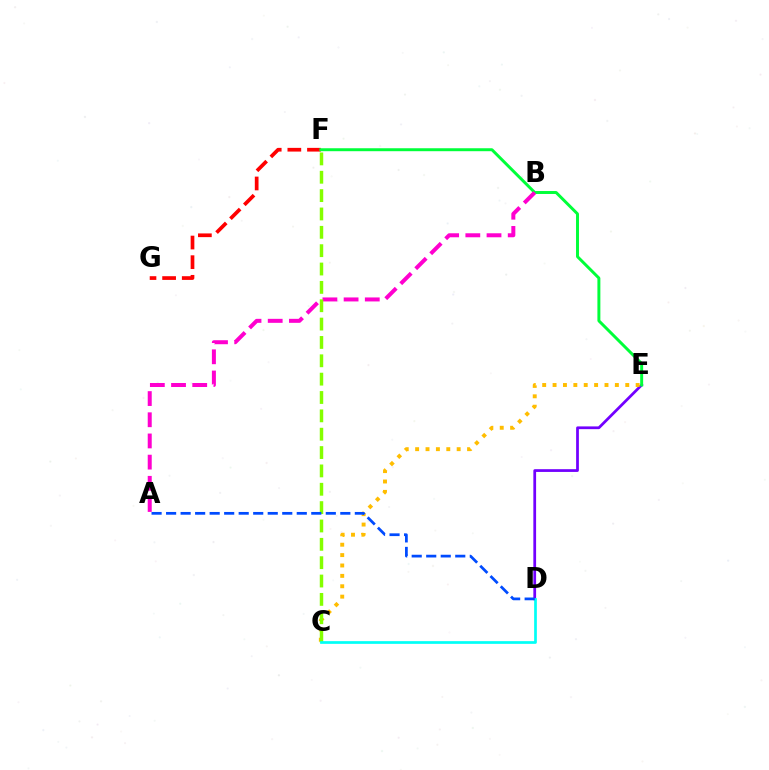{('D', 'E'): [{'color': '#7200ff', 'line_style': 'solid', 'thickness': 1.98}], ('F', 'G'): [{'color': '#ff0000', 'line_style': 'dashed', 'thickness': 2.67}], ('C', 'E'): [{'color': '#ffbd00', 'line_style': 'dotted', 'thickness': 2.82}], ('E', 'F'): [{'color': '#00ff39', 'line_style': 'solid', 'thickness': 2.13}], ('A', 'B'): [{'color': '#ff00cf', 'line_style': 'dashed', 'thickness': 2.88}], ('C', 'F'): [{'color': '#84ff00', 'line_style': 'dashed', 'thickness': 2.49}], ('C', 'D'): [{'color': '#00fff6', 'line_style': 'solid', 'thickness': 1.95}], ('A', 'D'): [{'color': '#004bff', 'line_style': 'dashed', 'thickness': 1.97}]}